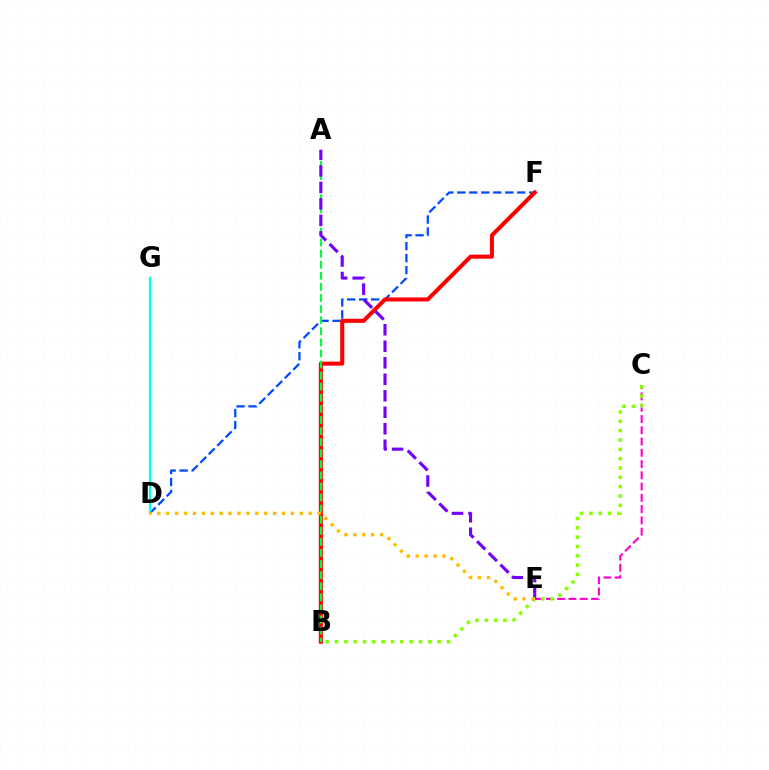{('D', 'F'): [{'color': '#004bff', 'line_style': 'dashed', 'thickness': 1.63}], ('D', 'G'): [{'color': '#00fff6', 'line_style': 'solid', 'thickness': 1.63}], ('B', 'F'): [{'color': '#ff0000', 'line_style': 'solid', 'thickness': 2.91}], ('C', 'E'): [{'color': '#ff00cf', 'line_style': 'dashed', 'thickness': 1.53}], ('A', 'B'): [{'color': '#00ff39', 'line_style': 'dashed', 'thickness': 1.51}], ('A', 'E'): [{'color': '#7200ff', 'line_style': 'dashed', 'thickness': 2.24}], ('B', 'C'): [{'color': '#84ff00', 'line_style': 'dotted', 'thickness': 2.53}], ('D', 'E'): [{'color': '#ffbd00', 'line_style': 'dotted', 'thickness': 2.42}]}